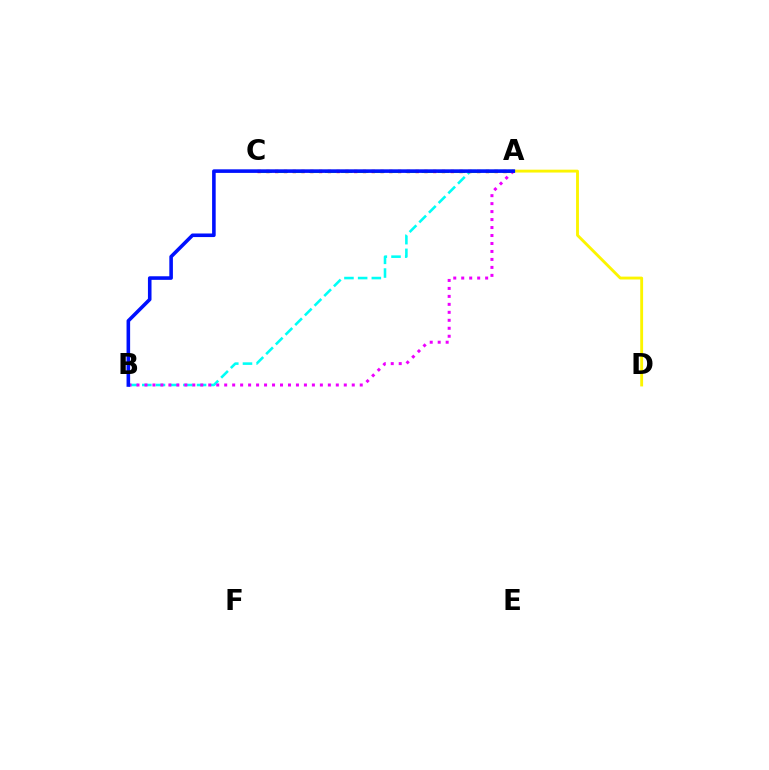{('A', 'B'): [{'color': '#00fff6', 'line_style': 'dashed', 'thickness': 1.86}, {'color': '#ee00ff', 'line_style': 'dotted', 'thickness': 2.17}, {'color': '#0010ff', 'line_style': 'solid', 'thickness': 2.58}], ('A', 'C'): [{'color': '#ff0000', 'line_style': 'dotted', 'thickness': 2.39}, {'color': '#08ff00', 'line_style': 'dashed', 'thickness': 2.19}], ('A', 'D'): [{'color': '#fcf500', 'line_style': 'solid', 'thickness': 2.06}]}